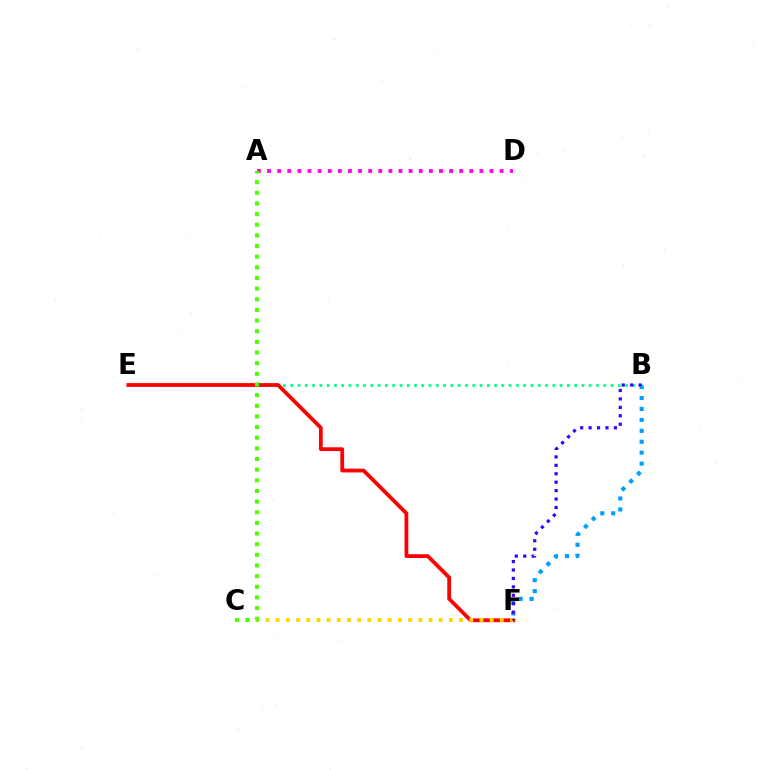{('B', 'F'): [{'color': '#009eff', 'line_style': 'dotted', 'thickness': 2.97}, {'color': '#3700ff', 'line_style': 'dotted', 'thickness': 2.29}], ('B', 'E'): [{'color': '#00ff86', 'line_style': 'dotted', 'thickness': 1.98}], ('A', 'D'): [{'color': '#ff00ed', 'line_style': 'dotted', 'thickness': 2.75}], ('E', 'F'): [{'color': '#ff0000', 'line_style': 'solid', 'thickness': 2.72}], ('C', 'F'): [{'color': '#ffd500', 'line_style': 'dotted', 'thickness': 2.77}], ('A', 'C'): [{'color': '#4fff00', 'line_style': 'dotted', 'thickness': 2.89}]}